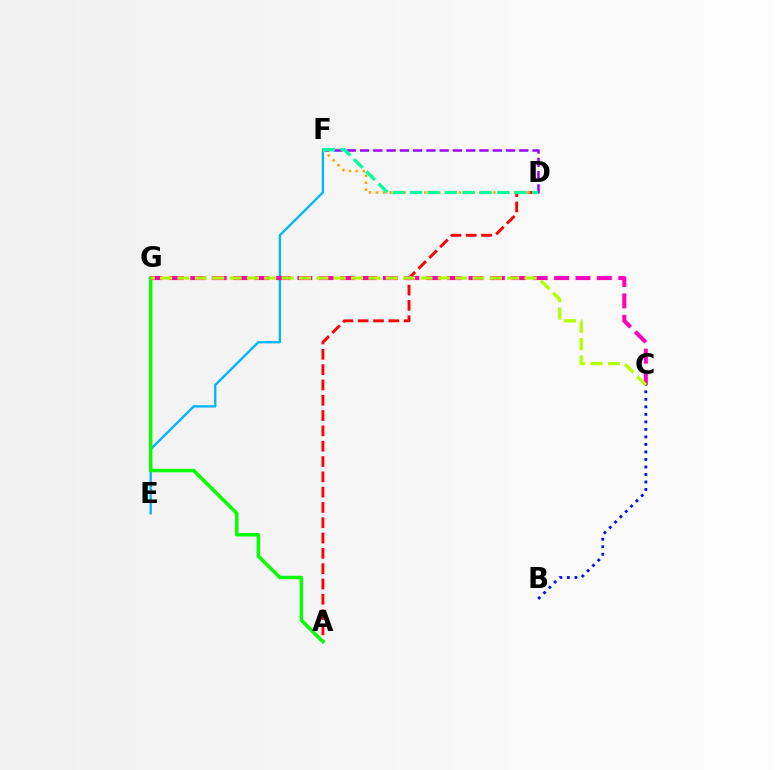{('D', 'F'): [{'color': '#9b00ff', 'line_style': 'dashed', 'thickness': 1.8}, {'color': '#ffa500', 'line_style': 'dotted', 'thickness': 1.88}, {'color': '#00ff9d', 'line_style': 'dashed', 'thickness': 2.37}], ('A', 'D'): [{'color': '#ff0000', 'line_style': 'dashed', 'thickness': 2.08}], ('B', 'C'): [{'color': '#0010ff', 'line_style': 'dotted', 'thickness': 2.04}], ('E', 'F'): [{'color': '#00b5ff', 'line_style': 'solid', 'thickness': 1.67}], ('A', 'G'): [{'color': '#08ff00', 'line_style': 'solid', 'thickness': 2.51}], ('C', 'G'): [{'color': '#ff00bd', 'line_style': 'dashed', 'thickness': 2.91}, {'color': '#b3ff00', 'line_style': 'dashed', 'thickness': 2.36}]}